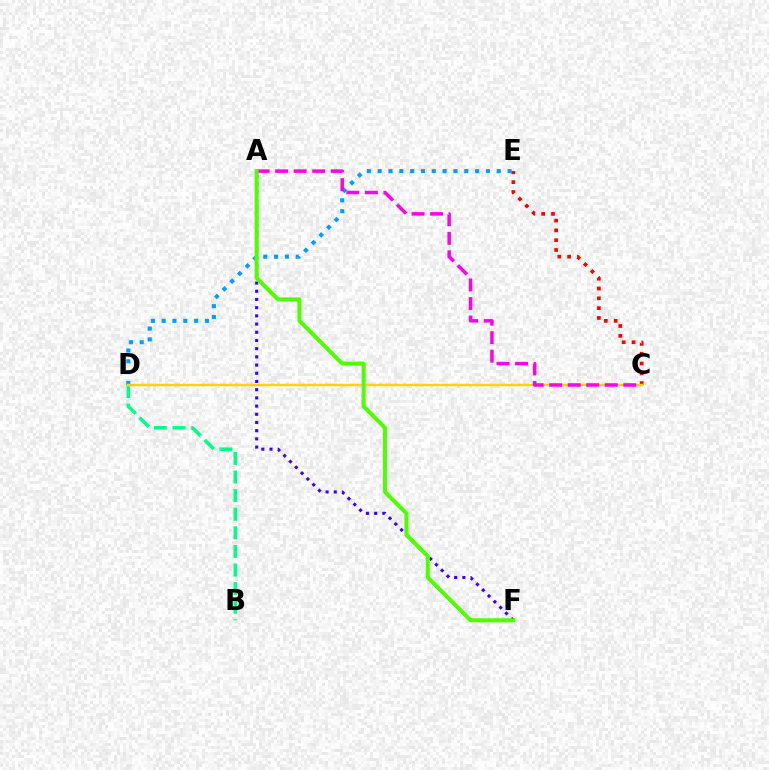{('B', 'D'): [{'color': '#00ff86', 'line_style': 'dashed', 'thickness': 2.53}], ('D', 'E'): [{'color': '#009eff', 'line_style': 'dotted', 'thickness': 2.94}], ('C', 'E'): [{'color': '#ff0000', 'line_style': 'dotted', 'thickness': 2.67}], ('C', 'D'): [{'color': '#ffd500', 'line_style': 'solid', 'thickness': 1.8}], ('A', 'C'): [{'color': '#ff00ed', 'line_style': 'dashed', 'thickness': 2.52}], ('A', 'F'): [{'color': '#3700ff', 'line_style': 'dotted', 'thickness': 2.23}, {'color': '#4fff00', 'line_style': 'solid', 'thickness': 2.91}]}